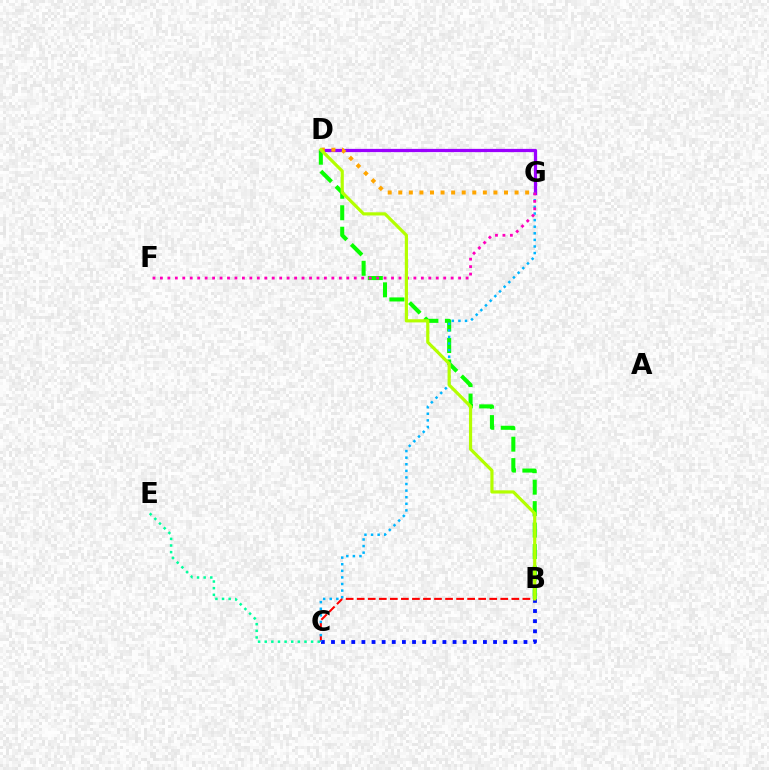{('C', 'E'): [{'color': '#00ff9d', 'line_style': 'dotted', 'thickness': 1.8}], ('B', 'C'): [{'color': '#ff0000', 'line_style': 'dashed', 'thickness': 1.5}, {'color': '#0010ff', 'line_style': 'dotted', 'thickness': 2.75}], ('B', 'D'): [{'color': '#08ff00', 'line_style': 'dashed', 'thickness': 2.92}, {'color': '#b3ff00', 'line_style': 'solid', 'thickness': 2.29}], ('D', 'G'): [{'color': '#9b00ff', 'line_style': 'solid', 'thickness': 2.34}, {'color': '#ffa500', 'line_style': 'dotted', 'thickness': 2.87}], ('C', 'G'): [{'color': '#00b5ff', 'line_style': 'dotted', 'thickness': 1.79}], ('F', 'G'): [{'color': '#ff00bd', 'line_style': 'dotted', 'thickness': 2.03}]}